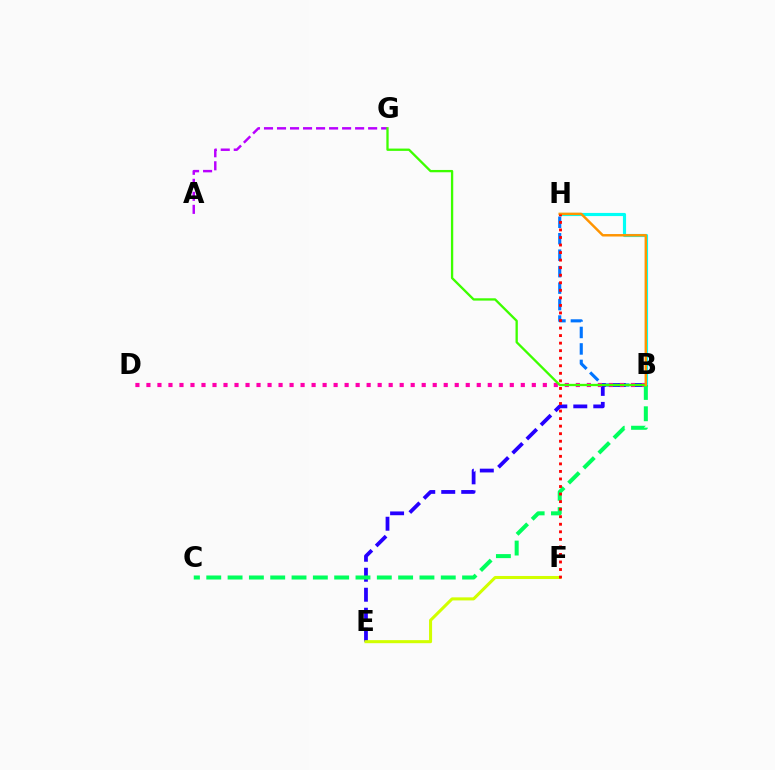{('B', 'H'): [{'color': '#00fff6', 'line_style': 'solid', 'thickness': 2.27}, {'color': '#0074ff', 'line_style': 'dashed', 'thickness': 2.24}, {'color': '#ff9400', 'line_style': 'solid', 'thickness': 1.77}], ('B', 'E'): [{'color': '#2500ff', 'line_style': 'dashed', 'thickness': 2.72}], ('E', 'F'): [{'color': '#d1ff00', 'line_style': 'solid', 'thickness': 2.2}], ('B', 'D'): [{'color': '#ff00ac', 'line_style': 'dotted', 'thickness': 2.99}], ('A', 'G'): [{'color': '#b900ff', 'line_style': 'dashed', 'thickness': 1.77}], ('B', 'C'): [{'color': '#00ff5c', 'line_style': 'dashed', 'thickness': 2.9}], ('B', 'G'): [{'color': '#3dff00', 'line_style': 'solid', 'thickness': 1.67}], ('F', 'H'): [{'color': '#ff0000', 'line_style': 'dotted', 'thickness': 2.05}]}